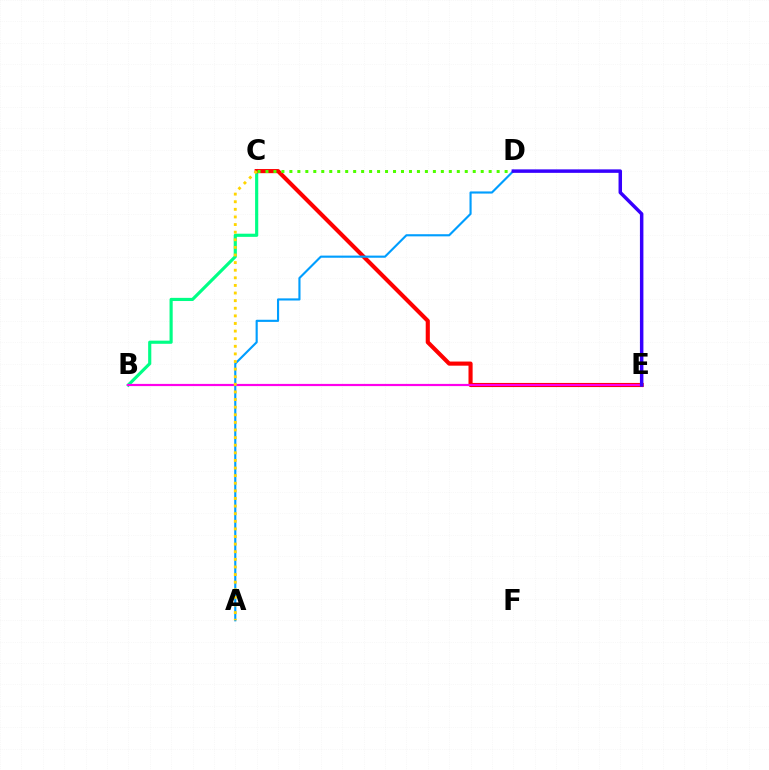{('B', 'C'): [{'color': '#00ff86', 'line_style': 'solid', 'thickness': 2.27}], ('C', 'E'): [{'color': '#ff0000', 'line_style': 'solid', 'thickness': 2.97}], ('A', 'D'): [{'color': '#009eff', 'line_style': 'solid', 'thickness': 1.54}], ('C', 'D'): [{'color': '#4fff00', 'line_style': 'dotted', 'thickness': 2.17}], ('B', 'E'): [{'color': '#ff00ed', 'line_style': 'solid', 'thickness': 1.58}], ('A', 'C'): [{'color': '#ffd500', 'line_style': 'dotted', 'thickness': 2.07}], ('D', 'E'): [{'color': '#3700ff', 'line_style': 'solid', 'thickness': 2.51}]}